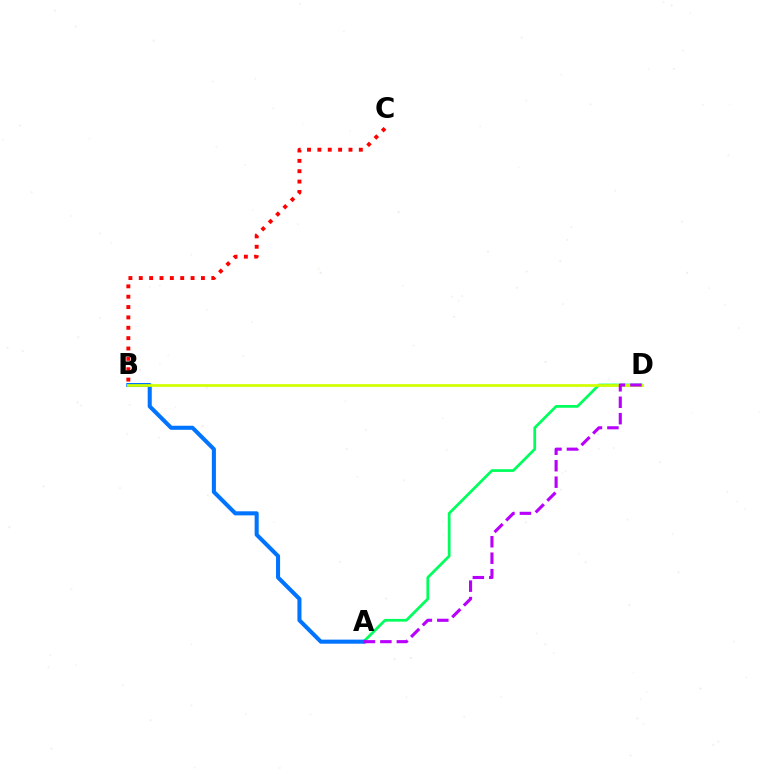{('A', 'D'): [{'color': '#00ff5c', 'line_style': 'solid', 'thickness': 1.97}, {'color': '#b900ff', 'line_style': 'dashed', 'thickness': 2.23}], ('B', 'C'): [{'color': '#ff0000', 'line_style': 'dotted', 'thickness': 2.81}], ('A', 'B'): [{'color': '#0074ff', 'line_style': 'solid', 'thickness': 2.92}], ('B', 'D'): [{'color': '#d1ff00', 'line_style': 'solid', 'thickness': 1.95}]}